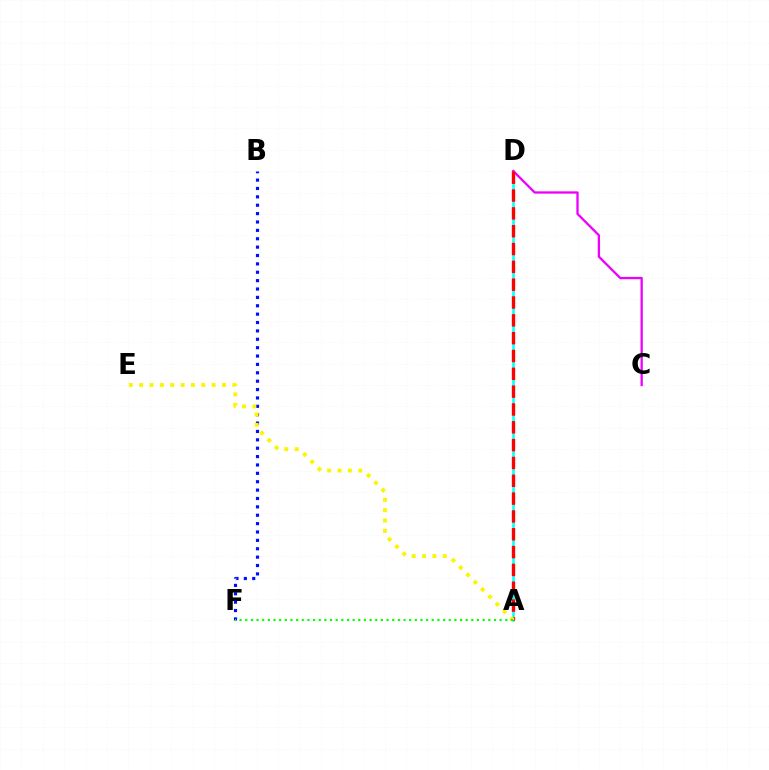{('A', 'D'): [{'color': '#00fff6', 'line_style': 'solid', 'thickness': 1.81}, {'color': '#ff0000', 'line_style': 'dashed', 'thickness': 2.42}], ('C', 'D'): [{'color': '#ee00ff', 'line_style': 'solid', 'thickness': 1.66}], ('B', 'F'): [{'color': '#0010ff', 'line_style': 'dotted', 'thickness': 2.28}], ('A', 'E'): [{'color': '#fcf500', 'line_style': 'dotted', 'thickness': 2.81}], ('A', 'F'): [{'color': '#08ff00', 'line_style': 'dotted', 'thickness': 1.54}]}